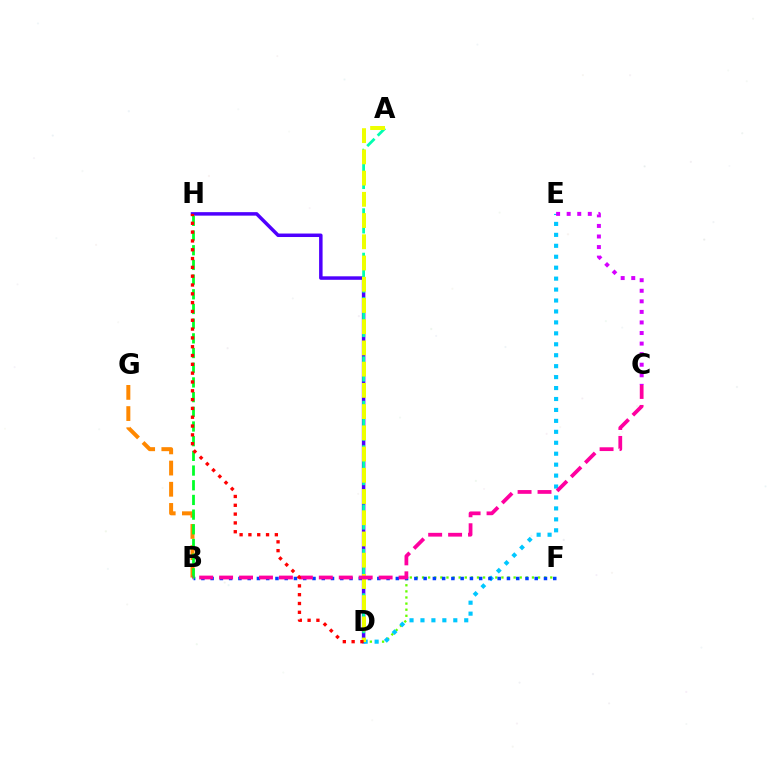{('D', 'H'): [{'color': '#4f00ff', 'line_style': 'solid', 'thickness': 2.51}, {'color': '#ff0000', 'line_style': 'dotted', 'thickness': 2.39}], ('D', 'F'): [{'color': '#66ff00', 'line_style': 'dotted', 'thickness': 1.66}], ('A', 'D'): [{'color': '#00ffaf', 'line_style': 'dashed', 'thickness': 2.01}, {'color': '#eeff00', 'line_style': 'dashed', 'thickness': 2.88}], ('B', 'G'): [{'color': '#ff8800', 'line_style': 'dashed', 'thickness': 2.88}], ('D', 'E'): [{'color': '#00c7ff', 'line_style': 'dotted', 'thickness': 2.97}], ('B', 'F'): [{'color': '#003fff', 'line_style': 'dotted', 'thickness': 2.52}], ('B', 'H'): [{'color': '#00ff27', 'line_style': 'dashed', 'thickness': 2.0}], ('C', 'E'): [{'color': '#d600ff', 'line_style': 'dotted', 'thickness': 2.87}], ('B', 'C'): [{'color': '#ff00a0', 'line_style': 'dashed', 'thickness': 2.71}]}